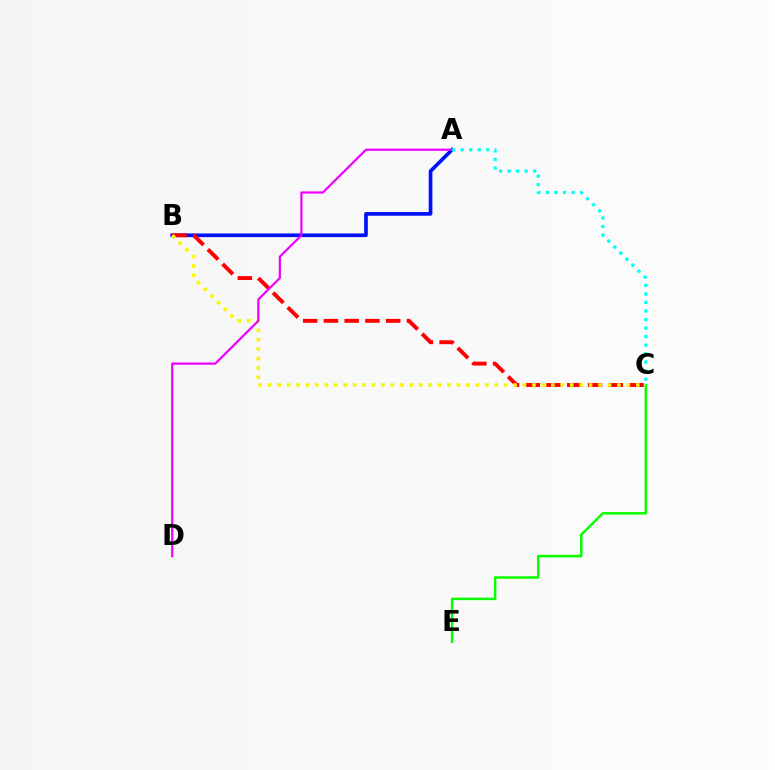{('C', 'E'): [{'color': '#08ff00', 'line_style': 'solid', 'thickness': 1.79}], ('A', 'B'): [{'color': '#0010ff', 'line_style': 'solid', 'thickness': 2.65}], ('B', 'C'): [{'color': '#ff0000', 'line_style': 'dashed', 'thickness': 2.82}, {'color': '#fcf500', 'line_style': 'dotted', 'thickness': 2.56}], ('A', 'D'): [{'color': '#ee00ff', 'line_style': 'solid', 'thickness': 1.58}], ('A', 'C'): [{'color': '#00fff6', 'line_style': 'dotted', 'thickness': 2.32}]}